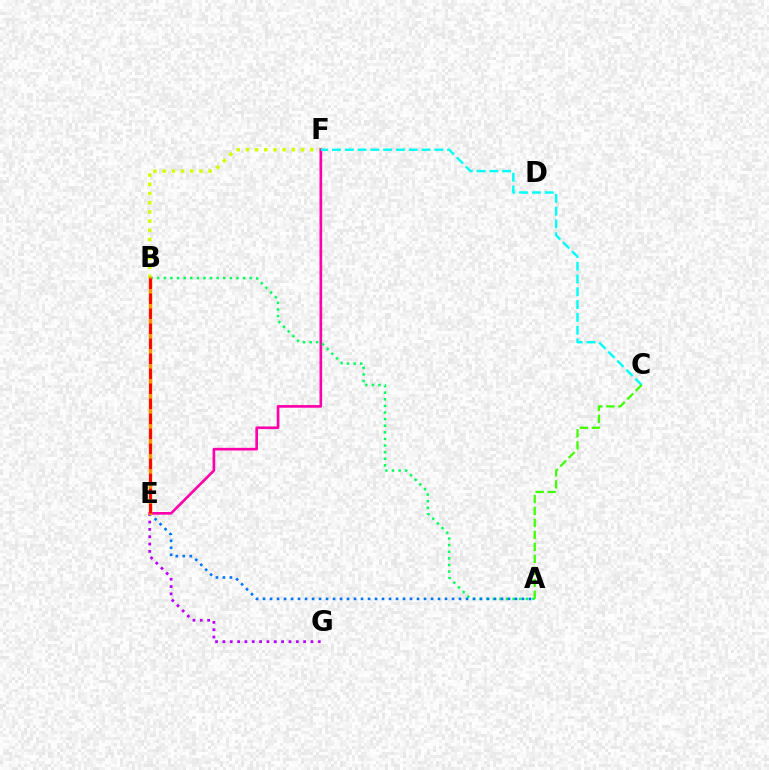{('B', 'F'): [{'color': '#d1ff00', 'line_style': 'dotted', 'thickness': 2.5}], ('E', 'F'): [{'color': '#ff00ac', 'line_style': 'solid', 'thickness': 1.92}], ('A', 'B'): [{'color': '#00ff5c', 'line_style': 'dotted', 'thickness': 1.79}], ('B', 'E'): [{'color': '#2500ff', 'line_style': 'solid', 'thickness': 1.9}, {'color': '#ff9400', 'line_style': 'solid', 'thickness': 2.5}, {'color': '#ff0000', 'line_style': 'dashed', 'thickness': 2.04}], ('E', 'G'): [{'color': '#b900ff', 'line_style': 'dotted', 'thickness': 1.99}], ('C', 'F'): [{'color': '#00fff6', 'line_style': 'dashed', 'thickness': 1.74}], ('A', 'E'): [{'color': '#0074ff', 'line_style': 'dotted', 'thickness': 1.9}], ('A', 'C'): [{'color': '#3dff00', 'line_style': 'dashed', 'thickness': 1.63}]}